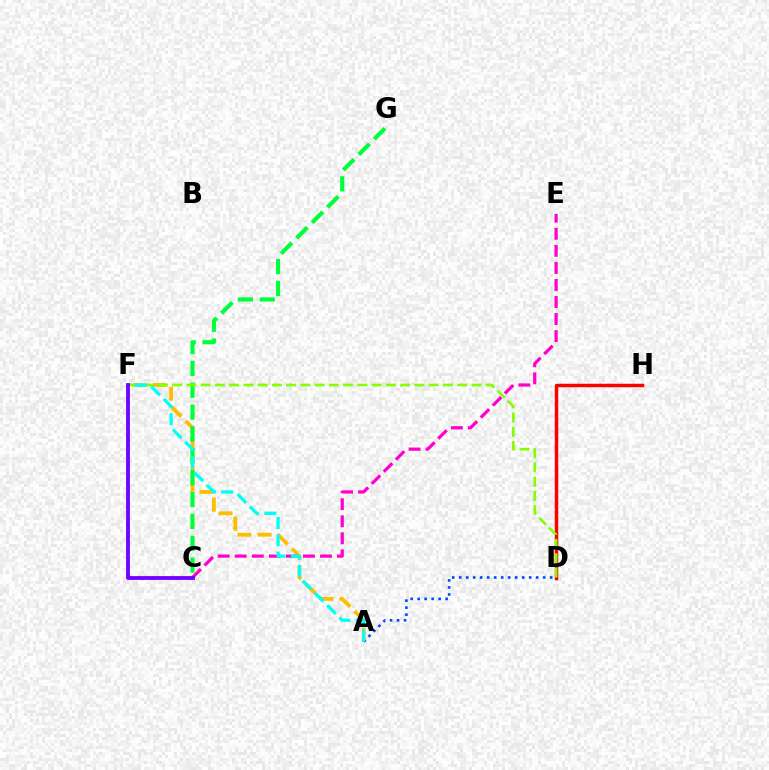{('D', 'H'): [{'color': '#ff0000', 'line_style': 'solid', 'thickness': 2.5}], ('A', 'F'): [{'color': '#ffbd00', 'line_style': 'dashed', 'thickness': 2.74}, {'color': '#00fff6', 'line_style': 'dashed', 'thickness': 2.35}], ('A', 'D'): [{'color': '#004bff', 'line_style': 'dotted', 'thickness': 1.9}], ('C', 'G'): [{'color': '#00ff39', 'line_style': 'dashed', 'thickness': 2.97}], ('C', 'E'): [{'color': '#ff00cf', 'line_style': 'dashed', 'thickness': 2.32}], ('D', 'F'): [{'color': '#84ff00', 'line_style': 'dashed', 'thickness': 1.94}], ('C', 'F'): [{'color': '#7200ff', 'line_style': 'solid', 'thickness': 2.75}]}